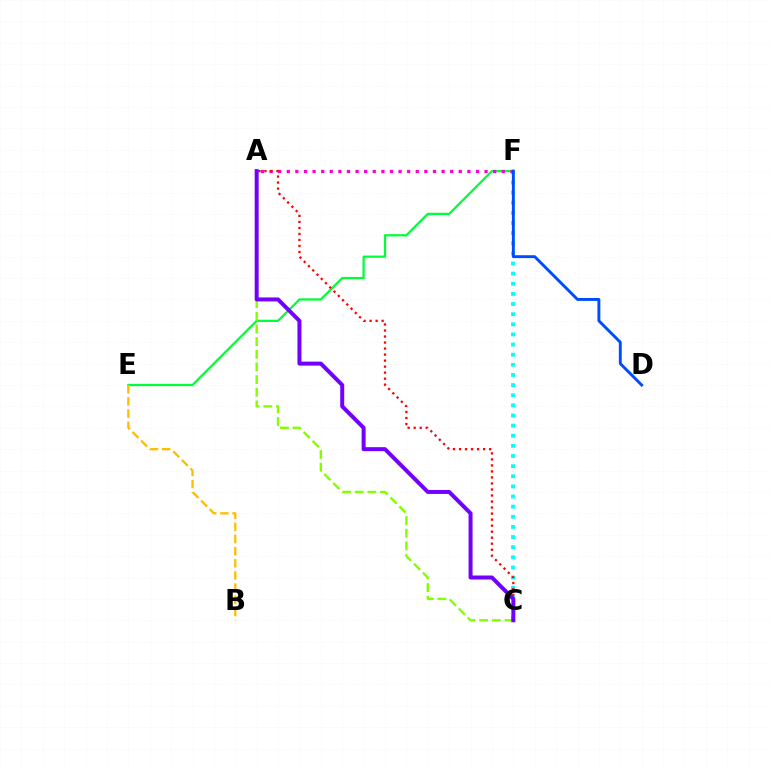{('E', 'F'): [{'color': '#00ff39', 'line_style': 'solid', 'thickness': 1.62}], ('B', 'E'): [{'color': '#ffbd00', 'line_style': 'dashed', 'thickness': 1.65}], ('C', 'F'): [{'color': '#00fff6', 'line_style': 'dotted', 'thickness': 2.75}], ('A', 'C'): [{'color': '#84ff00', 'line_style': 'dashed', 'thickness': 1.72}, {'color': '#ff0000', 'line_style': 'dotted', 'thickness': 1.64}, {'color': '#7200ff', 'line_style': 'solid', 'thickness': 2.87}], ('A', 'F'): [{'color': '#ff00cf', 'line_style': 'dotted', 'thickness': 2.34}], ('D', 'F'): [{'color': '#004bff', 'line_style': 'solid', 'thickness': 2.08}]}